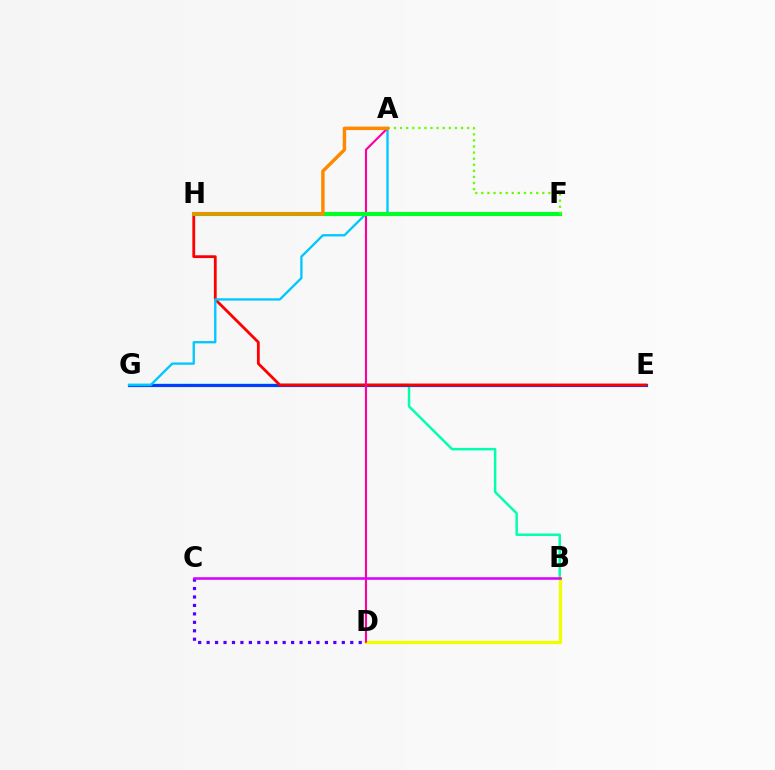{('B', 'G'): [{'color': '#00ffaf', 'line_style': 'solid', 'thickness': 1.78}], ('E', 'G'): [{'color': '#003fff', 'line_style': 'solid', 'thickness': 2.25}], ('E', 'H'): [{'color': '#ff0000', 'line_style': 'solid', 'thickness': 2.02}], ('A', 'G'): [{'color': '#00c7ff', 'line_style': 'solid', 'thickness': 1.67}], ('B', 'D'): [{'color': '#eeff00', 'line_style': 'solid', 'thickness': 2.42}], ('C', 'D'): [{'color': '#4f00ff', 'line_style': 'dotted', 'thickness': 2.3}], ('A', 'D'): [{'color': '#ff00a0', 'line_style': 'solid', 'thickness': 1.53}], ('B', 'C'): [{'color': '#d600ff', 'line_style': 'solid', 'thickness': 1.83}], ('F', 'H'): [{'color': '#00ff27', 'line_style': 'solid', 'thickness': 2.97}], ('A', 'F'): [{'color': '#66ff00', 'line_style': 'dotted', 'thickness': 1.66}], ('A', 'H'): [{'color': '#ff8800', 'line_style': 'solid', 'thickness': 2.48}]}